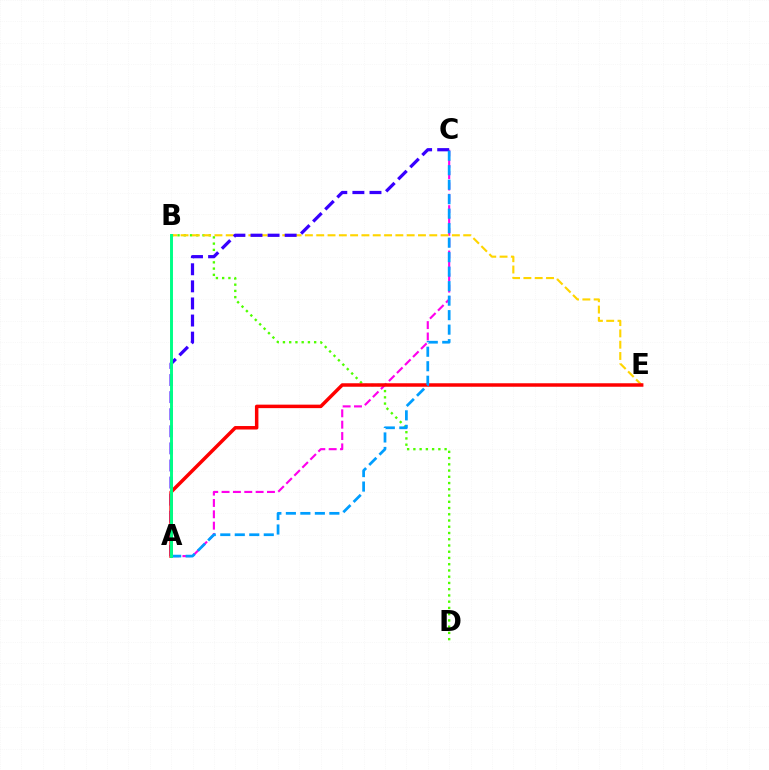{('A', 'C'): [{'color': '#ff00ed', 'line_style': 'dashed', 'thickness': 1.54}, {'color': '#3700ff', 'line_style': 'dashed', 'thickness': 2.32}, {'color': '#009eff', 'line_style': 'dashed', 'thickness': 1.97}], ('B', 'D'): [{'color': '#4fff00', 'line_style': 'dotted', 'thickness': 1.7}], ('B', 'E'): [{'color': '#ffd500', 'line_style': 'dashed', 'thickness': 1.54}], ('A', 'E'): [{'color': '#ff0000', 'line_style': 'solid', 'thickness': 2.51}], ('A', 'B'): [{'color': '#00ff86', 'line_style': 'solid', 'thickness': 2.11}]}